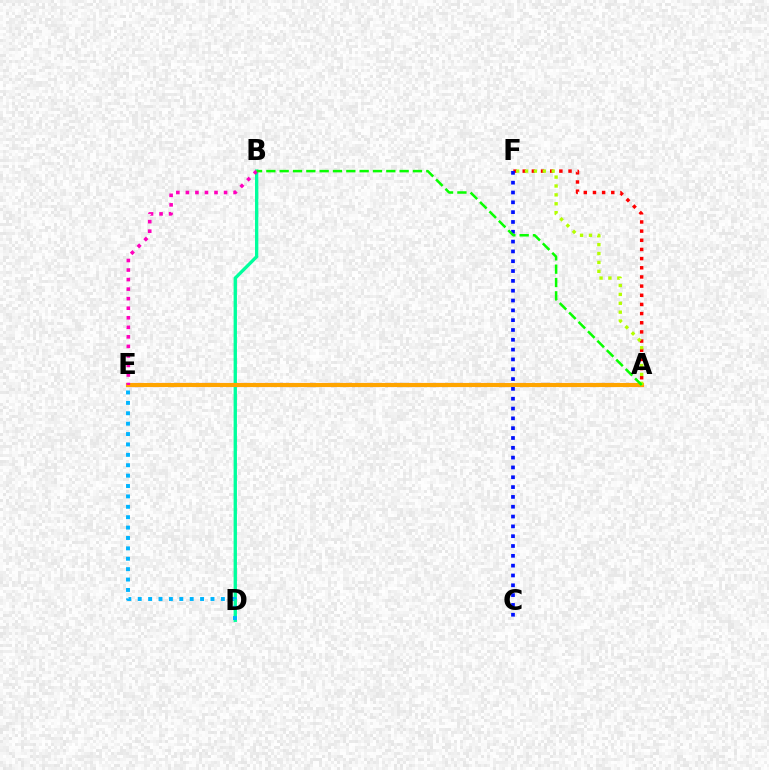{('A', 'F'): [{'color': '#ff0000', 'line_style': 'dotted', 'thickness': 2.49}, {'color': '#b3ff00', 'line_style': 'dotted', 'thickness': 2.42}], ('B', 'D'): [{'color': '#00ff9d', 'line_style': 'solid', 'thickness': 2.4}], ('A', 'E'): [{'color': '#9b00ff', 'line_style': 'dashed', 'thickness': 2.92}, {'color': '#ffa500', 'line_style': 'solid', 'thickness': 2.96}], ('D', 'E'): [{'color': '#00b5ff', 'line_style': 'dotted', 'thickness': 2.82}], ('B', 'E'): [{'color': '#ff00bd', 'line_style': 'dotted', 'thickness': 2.59}], ('C', 'F'): [{'color': '#0010ff', 'line_style': 'dotted', 'thickness': 2.67}], ('A', 'B'): [{'color': '#08ff00', 'line_style': 'dashed', 'thickness': 1.81}]}